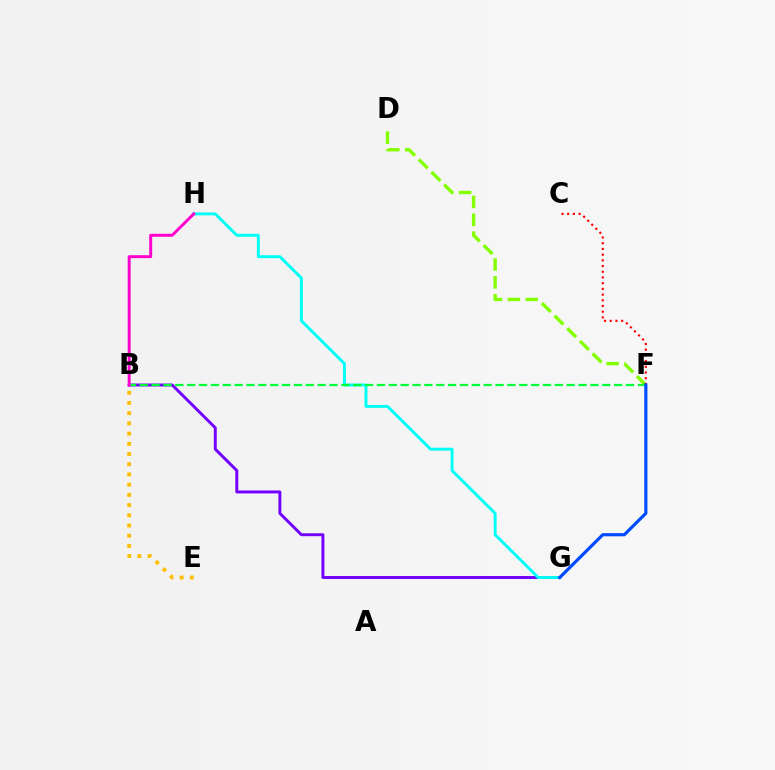{('D', 'F'): [{'color': '#84ff00', 'line_style': 'dashed', 'thickness': 2.43}], ('B', 'G'): [{'color': '#7200ff', 'line_style': 'solid', 'thickness': 2.12}], ('G', 'H'): [{'color': '#00fff6', 'line_style': 'solid', 'thickness': 2.11}], ('C', 'F'): [{'color': '#ff0000', 'line_style': 'dotted', 'thickness': 1.55}], ('B', 'F'): [{'color': '#00ff39', 'line_style': 'dashed', 'thickness': 1.61}], ('B', 'H'): [{'color': '#ff00cf', 'line_style': 'solid', 'thickness': 2.13}], ('F', 'G'): [{'color': '#004bff', 'line_style': 'solid', 'thickness': 2.28}], ('B', 'E'): [{'color': '#ffbd00', 'line_style': 'dotted', 'thickness': 2.77}]}